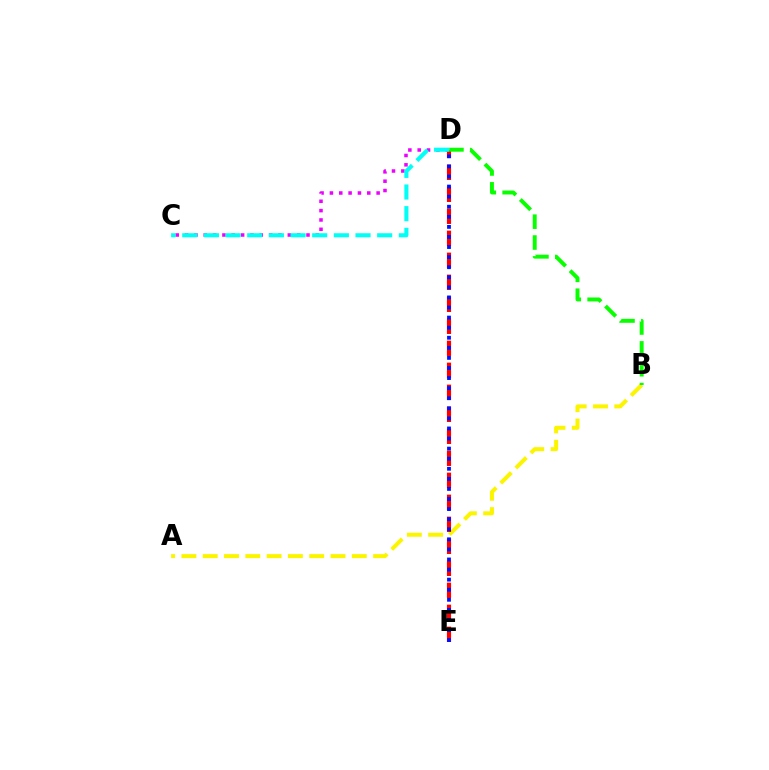{('A', 'B'): [{'color': '#fcf500', 'line_style': 'dashed', 'thickness': 2.89}], ('D', 'E'): [{'color': '#ff0000', 'line_style': 'dashed', 'thickness': 2.99}, {'color': '#0010ff', 'line_style': 'dotted', 'thickness': 2.74}], ('B', 'D'): [{'color': '#08ff00', 'line_style': 'dashed', 'thickness': 2.83}], ('C', 'D'): [{'color': '#ee00ff', 'line_style': 'dotted', 'thickness': 2.54}, {'color': '#00fff6', 'line_style': 'dashed', 'thickness': 2.94}]}